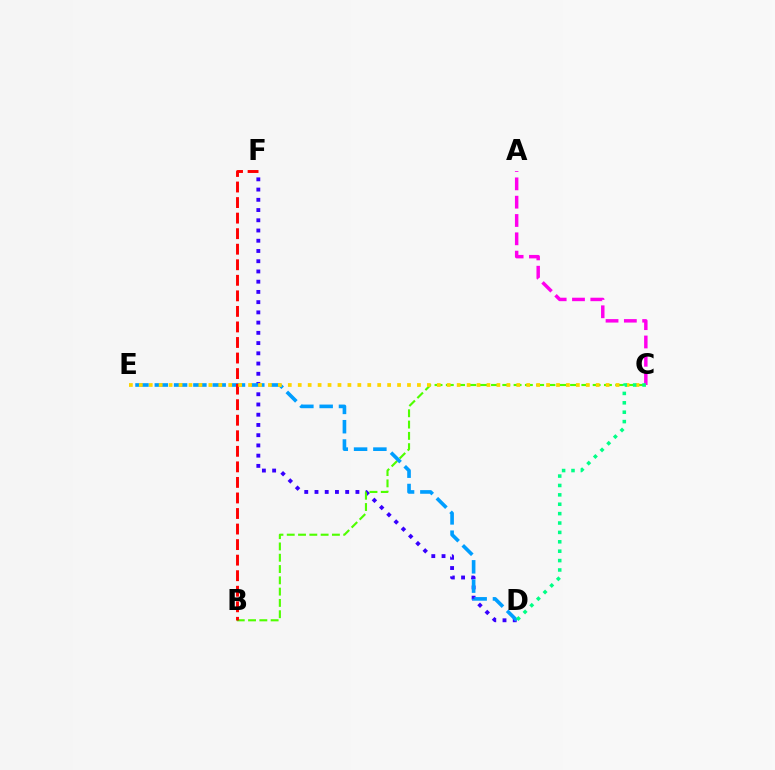{('D', 'F'): [{'color': '#3700ff', 'line_style': 'dotted', 'thickness': 2.78}], ('B', 'C'): [{'color': '#4fff00', 'line_style': 'dashed', 'thickness': 1.53}], ('D', 'E'): [{'color': '#009eff', 'line_style': 'dashed', 'thickness': 2.62}], ('B', 'F'): [{'color': '#ff0000', 'line_style': 'dashed', 'thickness': 2.11}], ('A', 'C'): [{'color': '#ff00ed', 'line_style': 'dashed', 'thickness': 2.49}], ('C', 'E'): [{'color': '#ffd500', 'line_style': 'dotted', 'thickness': 2.7}], ('C', 'D'): [{'color': '#00ff86', 'line_style': 'dotted', 'thickness': 2.55}]}